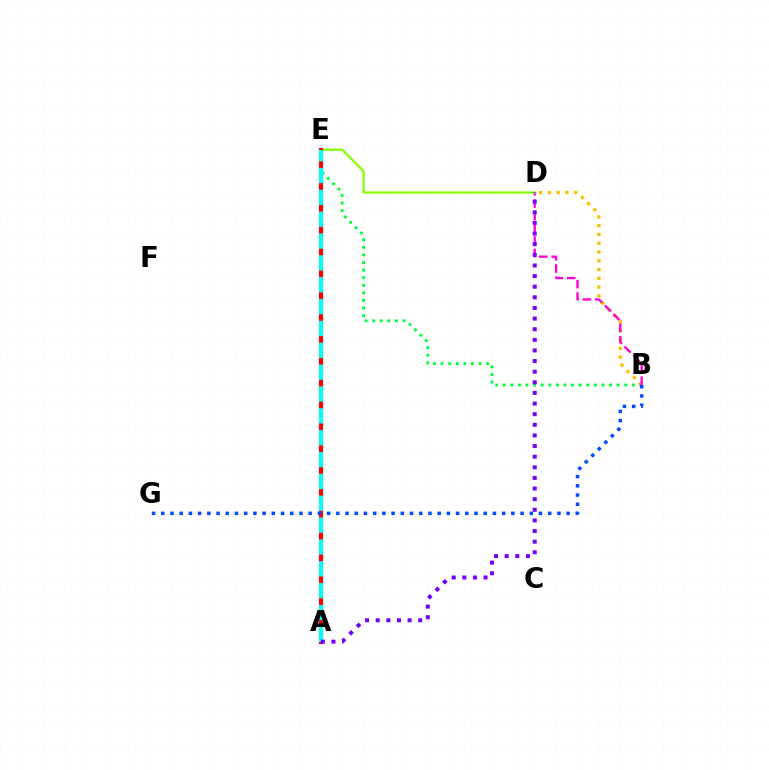{('B', 'D'): [{'color': '#ffbd00', 'line_style': 'dotted', 'thickness': 2.38}, {'color': '#ff00cf', 'line_style': 'dashed', 'thickness': 1.68}], ('B', 'E'): [{'color': '#00ff39', 'line_style': 'dotted', 'thickness': 2.06}], ('D', 'E'): [{'color': '#84ff00', 'line_style': 'solid', 'thickness': 1.59}], ('A', 'E'): [{'color': '#ff0000', 'line_style': 'solid', 'thickness': 2.99}, {'color': '#00fff6', 'line_style': 'dashed', 'thickness': 2.97}], ('B', 'G'): [{'color': '#004bff', 'line_style': 'dotted', 'thickness': 2.5}], ('A', 'D'): [{'color': '#7200ff', 'line_style': 'dotted', 'thickness': 2.89}]}